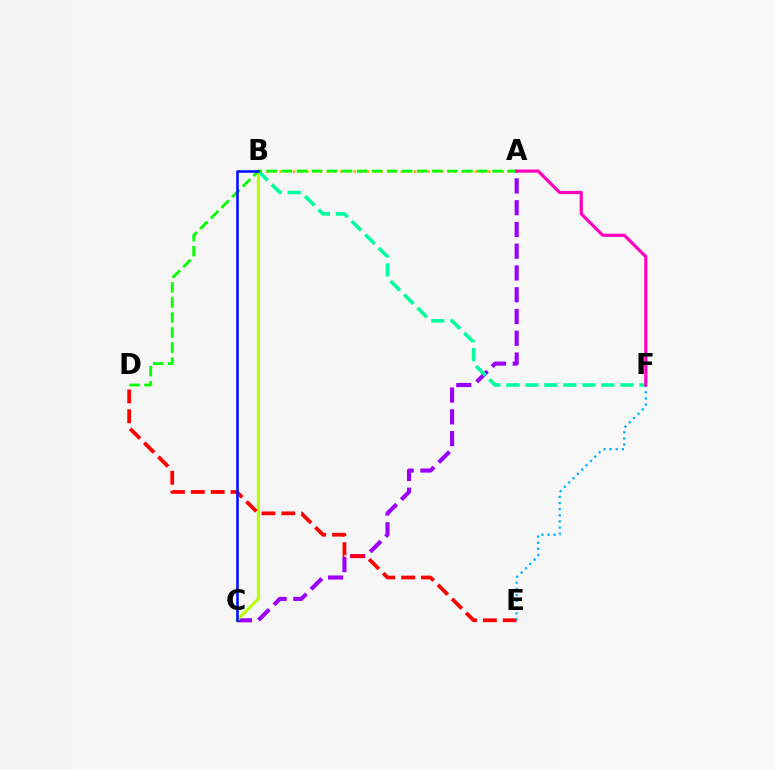{('A', 'B'): [{'color': '#ffa500', 'line_style': 'dotted', 'thickness': 1.83}], ('A', 'C'): [{'color': '#9b00ff', 'line_style': 'dashed', 'thickness': 2.96}], ('B', 'F'): [{'color': '#00ff9d', 'line_style': 'dashed', 'thickness': 2.58}], ('B', 'C'): [{'color': '#b3ff00', 'line_style': 'solid', 'thickness': 2.18}, {'color': '#0010ff', 'line_style': 'solid', 'thickness': 1.85}], ('A', 'D'): [{'color': '#08ff00', 'line_style': 'dashed', 'thickness': 2.04}], ('D', 'E'): [{'color': '#ff0000', 'line_style': 'dashed', 'thickness': 2.7}], ('E', 'F'): [{'color': '#00b5ff', 'line_style': 'dotted', 'thickness': 1.66}], ('A', 'F'): [{'color': '#ff00bd', 'line_style': 'solid', 'thickness': 2.29}]}